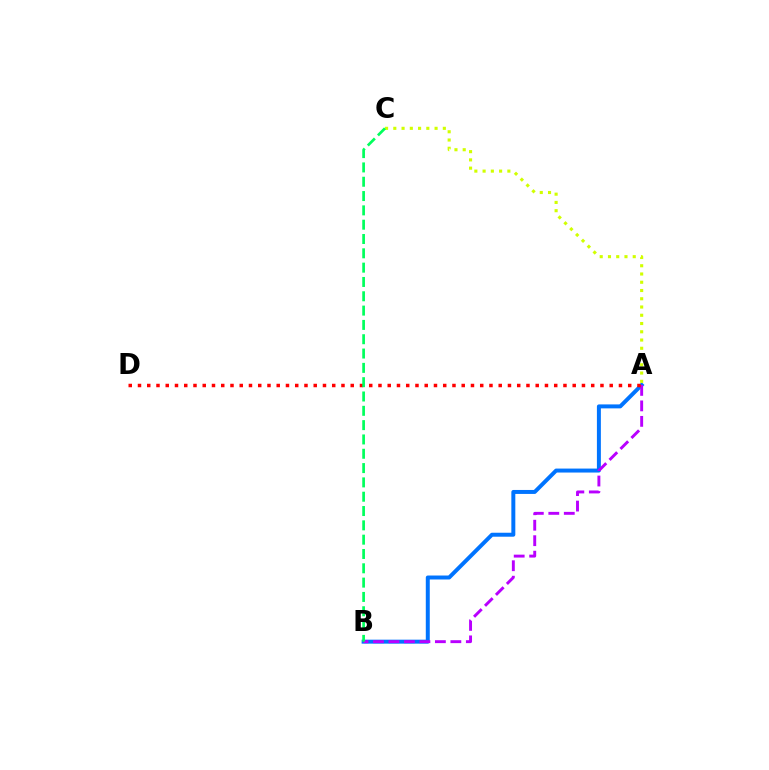{('A', 'B'): [{'color': '#0074ff', 'line_style': 'solid', 'thickness': 2.86}, {'color': '#b900ff', 'line_style': 'dashed', 'thickness': 2.1}], ('A', 'D'): [{'color': '#ff0000', 'line_style': 'dotted', 'thickness': 2.51}], ('A', 'C'): [{'color': '#d1ff00', 'line_style': 'dotted', 'thickness': 2.24}], ('B', 'C'): [{'color': '#00ff5c', 'line_style': 'dashed', 'thickness': 1.94}]}